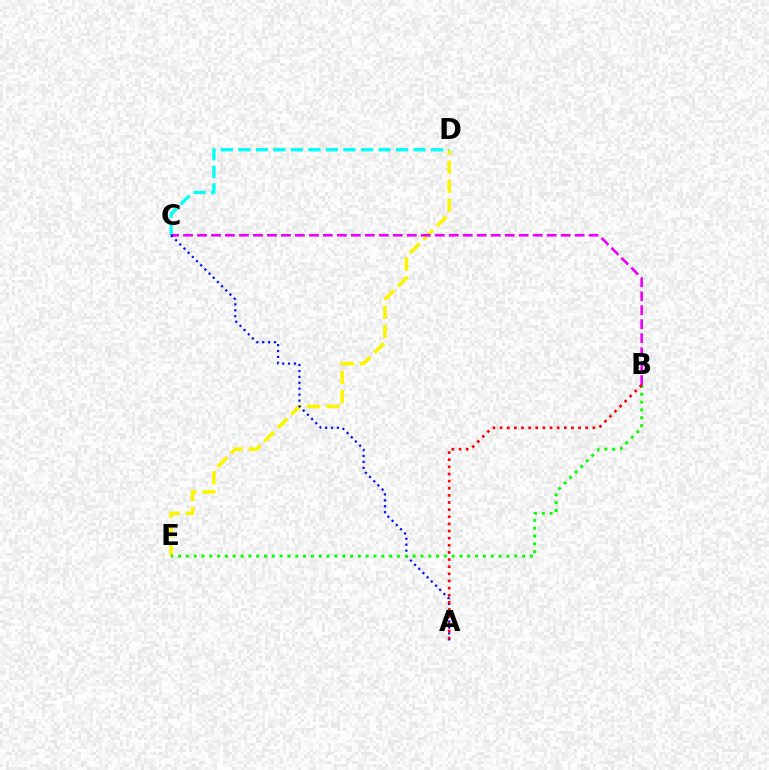{('D', 'E'): [{'color': '#fcf500', 'line_style': 'dashed', 'thickness': 2.59}], ('C', 'D'): [{'color': '#00fff6', 'line_style': 'dashed', 'thickness': 2.38}], ('B', 'C'): [{'color': '#ee00ff', 'line_style': 'dashed', 'thickness': 1.9}], ('A', 'C'): [{'color': '#0010ff', 'line_style': 'dotted', 'thickness': 1.61}], ('B', 'E'): [{'color': '#08ff00', 'line_style': 'dotted', 'thickness': 2.12}], ('A', 'B'): [{'color': '#ff0000', 'line_style': 'dotted', 'thickness': 1.94}]}